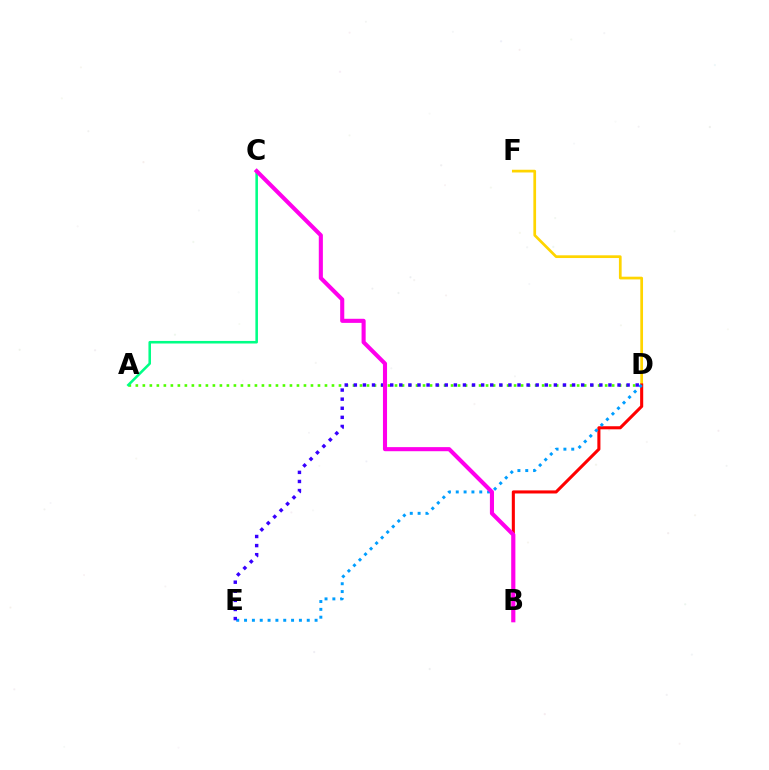{('A', 'D'): [{'color': '#4fff00', 'line_style': 'dotted', 'thickness': 1.9}], ('A', 'C'): [{'color': '#00ff86', 'line_style': 'solid', 'thickness': 1.84}], ('D', 'F'): [{'color': '#ffd500', 'line_style': 'solid', 'thickness': 1.96}], ('B', 'D'): [{'color': '#ff0000', 'line_style': 'solid', 'thickness': 2.22}], ('D', 'E'): [{'color': '#009eff', 'line_style': 'dotted', 'thickness': 2.13}, {'color': '#3700ff', 'line_style': 'dotted', 'thickness': 2.47}], ('B', 'C'): [{'color': '#ff00ed', 'line_style': 'solid', 'thickness': 2.95}]}